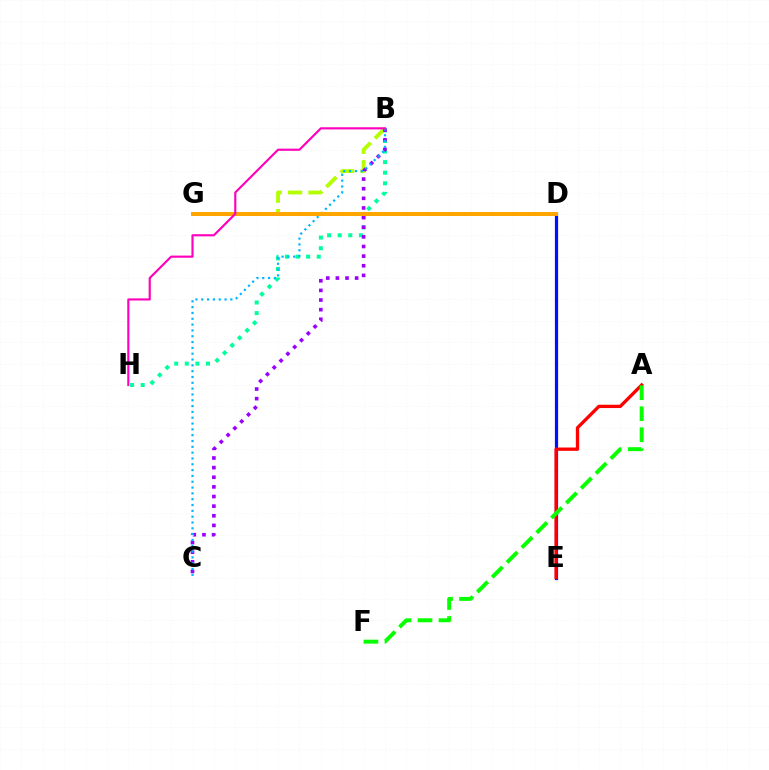{('D', 'E'): [{'color': '#0010ff', 'line_style': 'solid', 'thickness': 2.32}], ('B', 'H'): [{'color': '#00ff9d', 'line_style': 'dotted', 'thickness': 2.88}, {'color': '#ff00bd', 'line_style': 'solid', 'thickness': 1.55}], ('A', 'E'): [{'color': '#ff0000', 'line_style': 'solid', 'thickness': 2.39}], ('B', 'G'): [{'color': '#b3ff00', 'line_style': 'dashed', 'thickness': 2.76}], ('B', 'C'): [{'color': '#9b00ff', 'line_style': 'dotted', 'thickness': 2.62}, {'color': '#00b5ff', 'line_style': 'dotted', 'thickness': 1.58}], ('A', 'F'): [{'color': '#08ff00', 'line_style': 'dashed', 'thickness': 2.85}], ('D', 'G'): [{'color': '#ffa500', 'line_style': 'solid', 'thickness': 2.87}]}